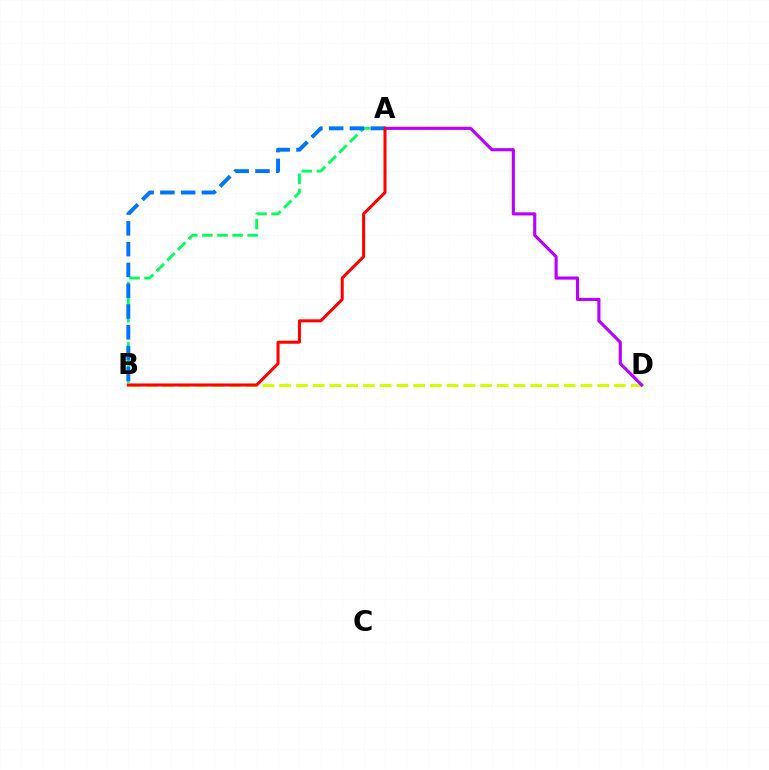{('B', 'D'): [{'color': '#d1ff00', 'line_style': 'dashed', 'thickness': 2.27}], ('A', 'D'): [{'color': '#b900ff', 'line_style': 'solid', 'thickness': 2.25}], ('A', 'B'): [{'color': '#00ff5c', 'line_style': 'dashed', 'thickness': 2.05}, {'color': '#0074ff', 'line_style': 'dashed', 'thickness': 2.82}, {'color': '#ff0000', 'line_style': 'solid', 'thickness': 2.18}]}